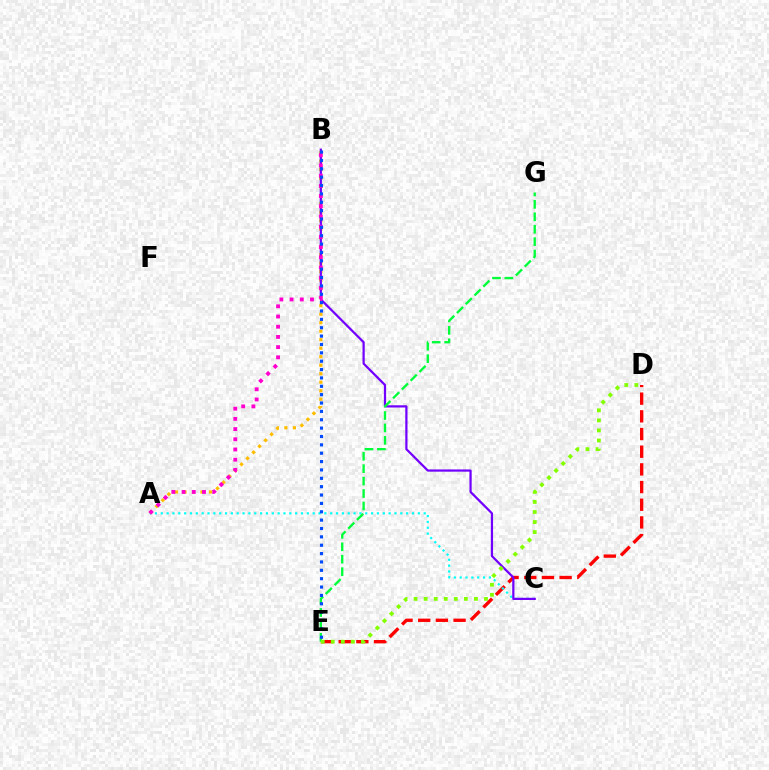{('D', 'E'): [{'color': '#ff0000', 'line_style': 'dashed', 'thickness': 2.4}, {'color': '#84ff00', 'line_style': 'dotted', 'thickness': 2.73}], ('A', 'B'): [{'color': '#ffbd00', 'line_style': 'dotted', 'thickness': 2.31}, {'color': '#ff00cf', 'line_style': 'dotted', 'thickness': 2.77}], ('A', 'C'): [{'color': '#00fff6', 'line_style': 'dotted', 'thickness': 1.59}], ('B', 'C'): [{'color': '#7200ff', 'line_style': 'solid', 'thickness': 1.61}], ('E', 'G'): [{'color': '#00ff39', 'line_style': 'dashed', 'thickness': 1.69}], ('B', 'E'): [{'color': '#004bff', 'line_style': 'dotted', 'thickness': 2.27}]}